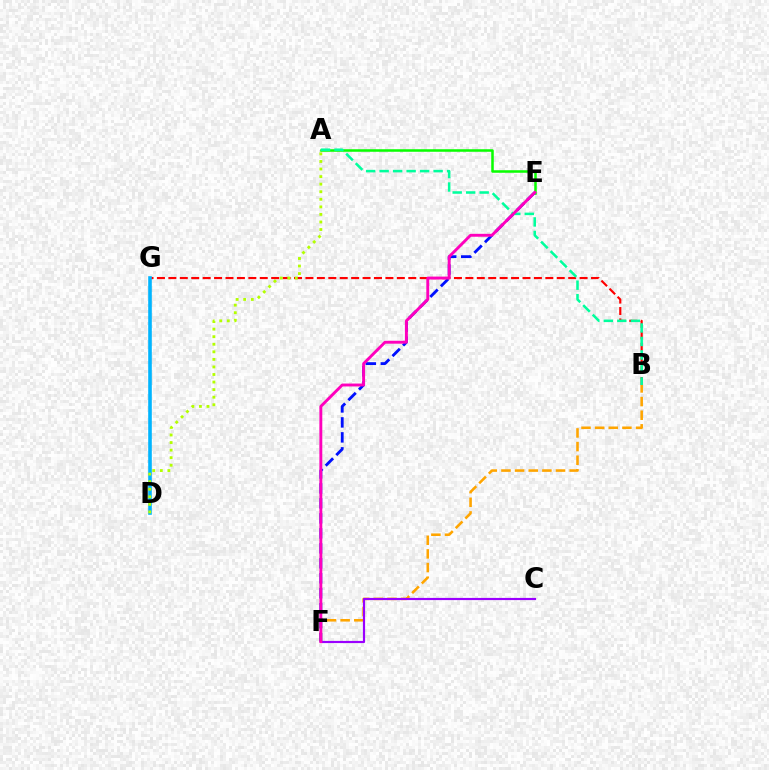{('A', 'E'): [{'color': '#08ff00', 'line_style': 'solid', 'thickness': 1.82}], ('B', 'F'): [{'color': '#ffa500', 'line_style': 'dashed', 'thickness': 1.85}], ('E', 'F'): [{'color': '#0010ff', 'line_style': 'dashed', 'thickness': 2.03}, {'color': '#ff00bd', 'line_style': 'solid', 'thickness': 2.09}], ('C', 'F'): [{'color': '#9b00ff', 'line_style': 'solid', 'thickness': 1.57}], ('B', 'G'): [{'color': '#ff0000', 'line_style': 'dashed', 'thickness': 1.55}], ('D', 'G'): [{'color': '#00b5ff', 'line_style': 'solid', 'thickness': 2.6}], ('A', 'D'): [{'color': '#b3ff00', 'line_style': 'dotted', 'thickness': 2.05}], ('A', 'B'): [{'color': '#00ff9d', 'line_style': 'dashed', 'thickness': 1.83}]}